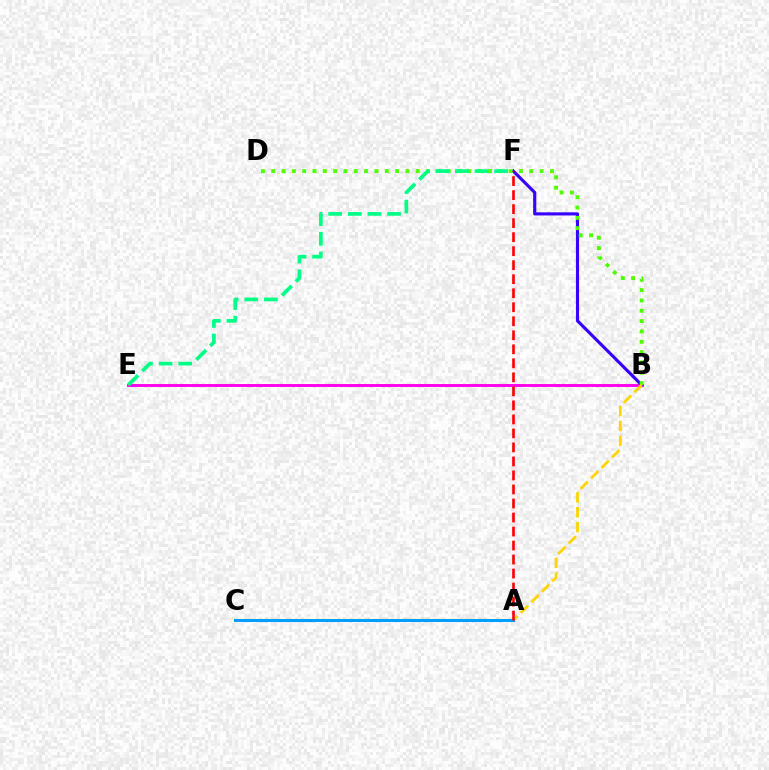{('B', 'E'): [{'color': '#ff00ed', 'line_style': 'solid', 'thickness': 2.09}], ('B', 'F'): [{'color': '#3700ff', 'line_style': 'solid', 'thickness': 2.25}], ('B', 'D'): [{'color': '#4fff00', 'line_style': 'dotted', 'thickness': 2.81}], ('E', 'F'): [{'color': '#00ff86', 'line_style': 'dashed', 'thickness': 2.67}], ('B', 'C'): [{'color': '#ffd500', 'line_style': 'dashed', 'thickness': 2.02}], ('A', 'C'): [{'color': '#009eff', 'line_style': 'solid', 'thickness': 2.18}], ('A', 'F'): [{'color': '#ff0000', 'line_style': 'dashed', 'thickness': 1.9}]}